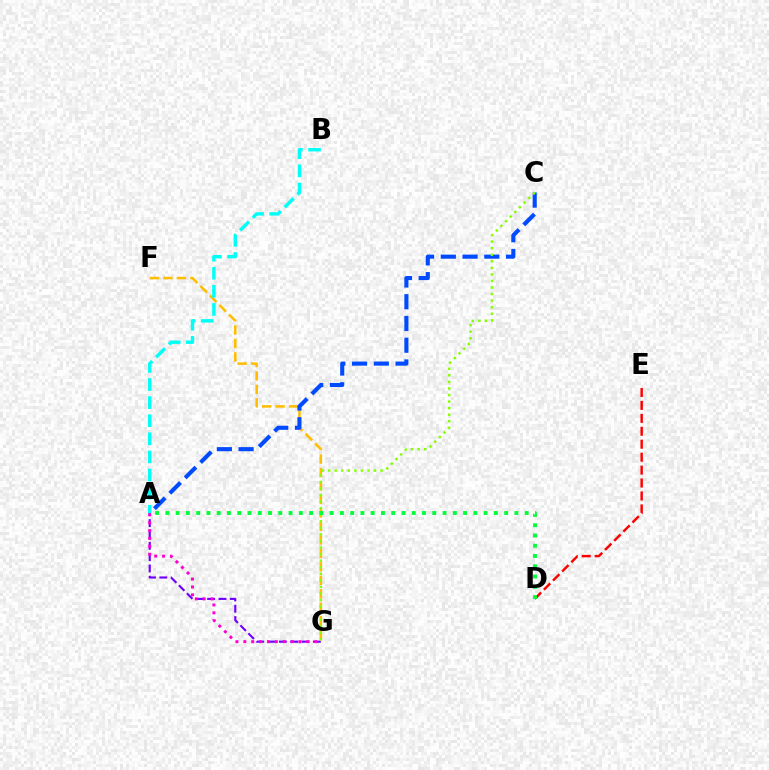{('F', 'G'): [{'color': '#ffbd00', 'line_style': 'dashed', 'thickness': 1.83}], ('D', 'E'): [{'color': '#ff0000', 'line_style': 'dashed', 'thickness': 1.76}], ('A', 'G'): [{'color': '#7200ff', 'line_style': 'dashed', 'thickness': 1.54}, {'color': '#ff00cf', 'line_style': 'dotted', 'thickness': 2.14}], ('A', 'B'): [{'color': '#00fff6', 'line_style': 'dashed', 'thickness': 2.46}], ('A', 'C'): [{'color': '#004bff', 'line_style': 'dashed', 'thickness': 2.95}], ('C', 'G'): [{'color': '#84ff00', 'line_style': 'dotted', 'thickness': 1.78}], ('A', 'D'): [{'color': '#00ff39', 'line_style': 'dotted', 'thickness': 2.79}]}